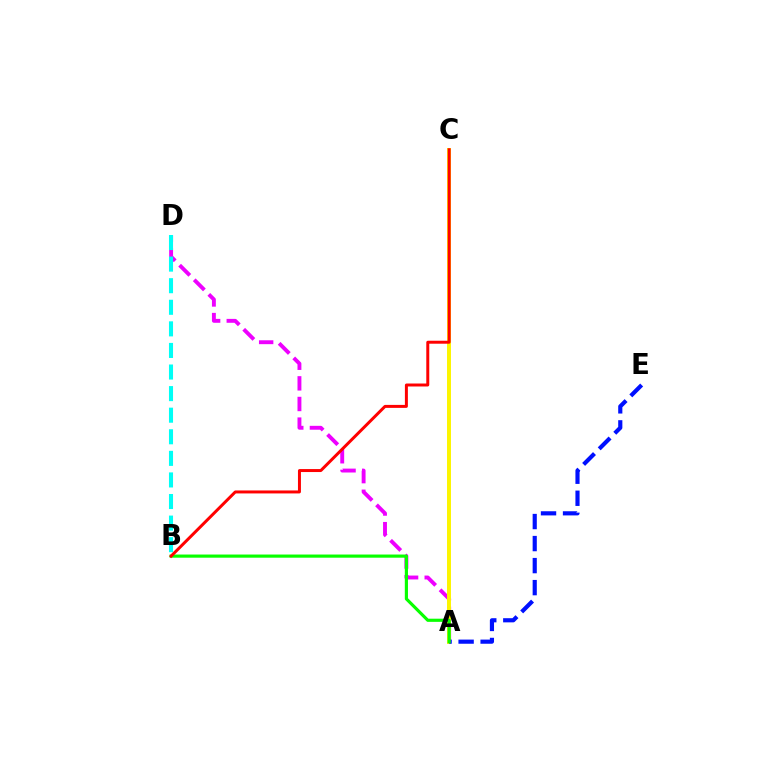{('A', 'D'): [{'color': '#ee00ff', 'line_style': 'dashed', 'thickness': 2.8}], ('A', 'C'): [{'color': '#fcf500', 'line_style': 'solid', 'thickness': 2.86}], ('B', 'D'): [{'color': '#00fff6', 'line_style': 'dashed', 'thickness': 2.93}], ('A', 'E'): [{'color': '#0010ff', 'line_style': 'dashed', 'thickness': 2.99}], ('A', 'B'): [{'color': '#08ff00', 'line_style': 'solid', 'thickness': 2.27}], ('B', 'C'): [{'color': '#ff0000', 'line_style': 'solid', 'thickness': 2.14}]}